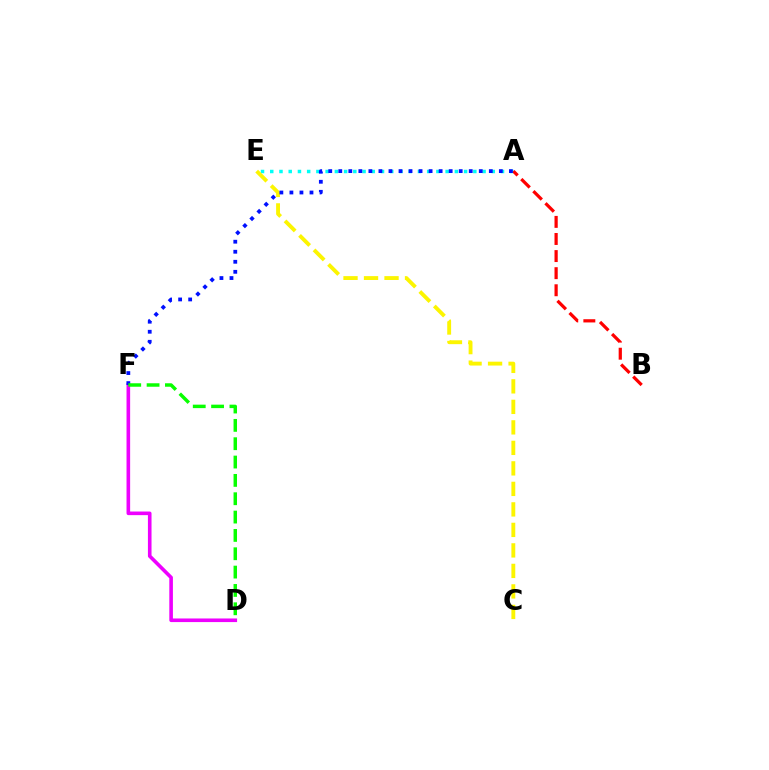{('A', 'E'): [{'color': '#00fff6', 'line_style': 'dotted', 'thickness': 2.51}], ('C', 'E'): [{'color': '#fcf500', 'line_style': 'dashed', 'thickness': 2.79}], ('A', 'B'): [{'color': '#ff0000', 'line_style': 'dashed', 'thickness': 2.32}], ('D', 'F'): [{'color': '#ee00ff', 'line_style': 'solid', 'thickness': 2.6}, {'color': '#08ff00', 'line_style': 'dashed', 'thickness': 2.49}], ('A', 'F'): [{'color': '#0010ff', 'line_style': 'dotted', 'thickness': 2.73}]}